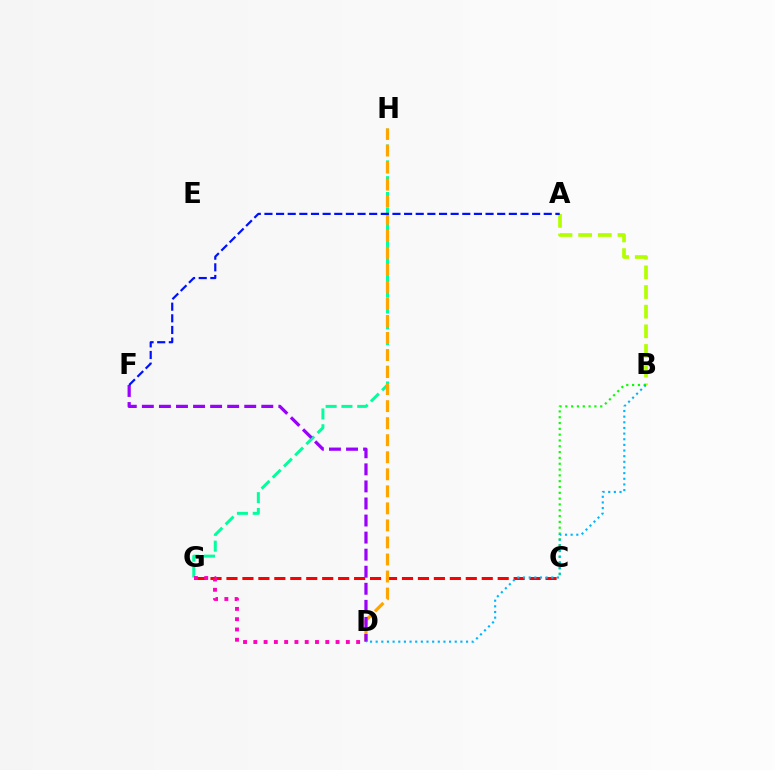{('C', 'G'): [{'color': '#ff0000', 'line_style': 'dashed', 'thickness': 2.17}], ('G', 'H'): [{'color': '#00ff9d', 'line_style': 'dashed', 'thickness': 2.15}], ('D', 'G'): [{'color': '#ff00bd', 'line_style': 'dotted', 'thickness': 2.79}], ('A', 'B'): [{'color': '#b3ff00', 'line_style': 'dashed', 'thickness': 2.67}], ('D', 'H'): [{'color': '#ffa500', 'line_style': 'dashed', 'thickness': 2.31}], ('D', 'F'): [{'color': '#9b00ff', 'line_style': 'dashed', 'thickness': 2.32}], ('A', 'F'): [{'color': '#0010ff', 'line_style': 'dashed', 'thickness': 1.58}], ('B', 'C'): [{'color': '#08ff00', 'line_style': 'dotted', 'thickness': 1.58}], ('B', 'D'): [{'color': '#00b5ff', 'line_style': 'dotted', 'thickness': 1.53}]}